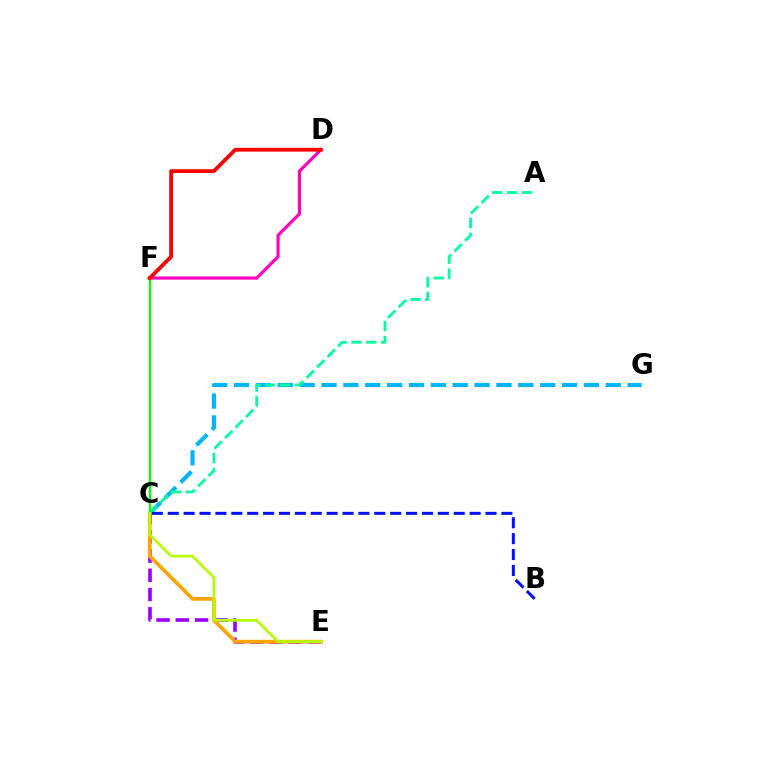{('C', 'G'): [{'color': '#00b5ff', 'line_style': 'dashed', 'thickness': 2.97}], ('C', 'E'): [{'color': '#9b00ff', 'line_style': 'dashed', 'thickness': 2.61}, {'color': '#ffa500', 'line_style': 'solid', 'thickness': 2.68}, {'color': '#b3ff00', 'line_style': 'solid', 'thickness': 1.96}], ('D', 'F'): [{'color': '#ff00bd', 'line_style': 'solid', 'thickness': 2.27}, {'color': '#ff0000', 'line_style': 'solid', 'thickness': 2.73}], ('A', 'C'): [{'color': '#00ff9d', 'line_style': 'dashed', 'thickness': 2.02}], ('B', 'C'): [{'color': '#0010ff', 'line_style': 'dashed', 'thickness': 2.16}], ('C', 'F'): [{'color': '#08ff00', 'line_style': 'solid', 'thickness': 1.69}]}